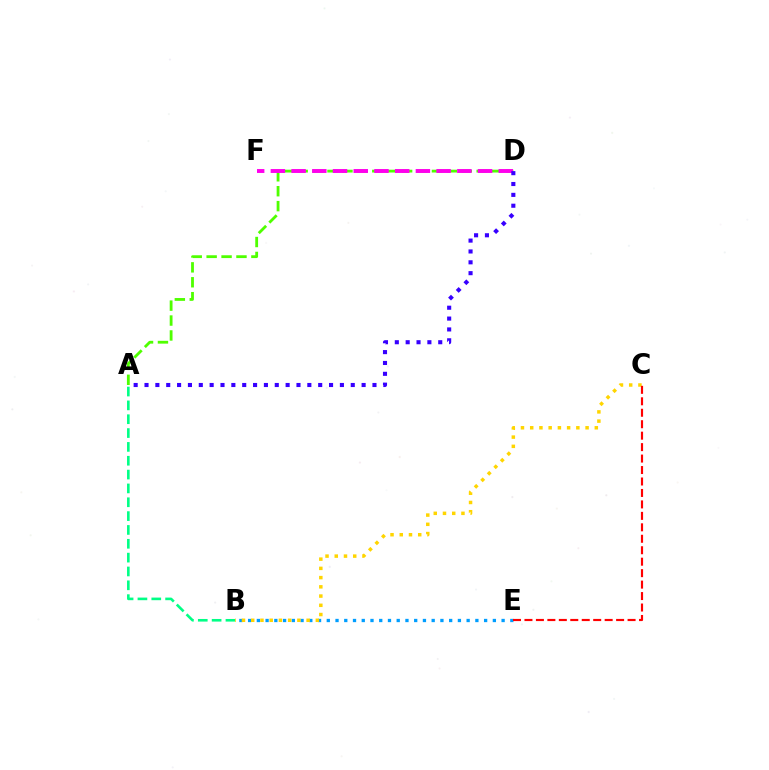{('A', 'D'): [{'color': '#4fff00', 'line_style': 'dashed', 'thickness': 2.03}, {'color': '#3700ff', 'line_style': 'dotted', 'thickness': 2.95}], ('B', 'E'): [{'color': '#009eff', 'line_style': 'dotted', 'thickness': 2.37}], ('A', 'B'): [{'color': '#00ff86', 'line_style': 'dashed', 'thickness': 1.88}], ('D', 'F'): [{'color': '#ff00ed', 'line_style': 'dashed', 'thickness': 2.81}], ('B', 'C'): [{'color': '#ffd500', 'line_style': 'dotted', 'thickness': 2.51}], ('C', 'E'): [{'color': '#ff0000', 'line_style': 'dashed', 'thickness': 1.56}]}